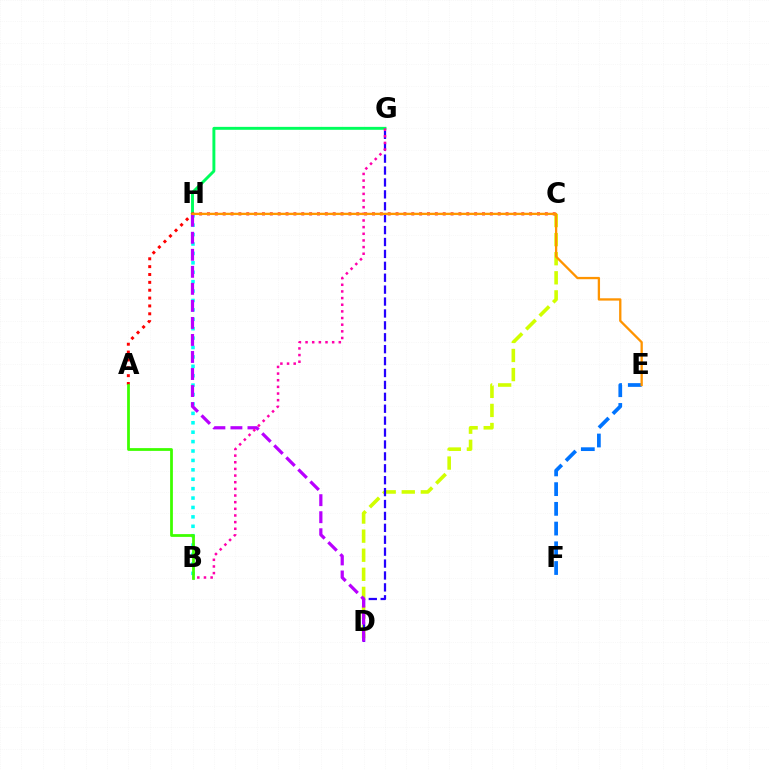{('G', 'H'): [{'color': '#00ff5c', 'line_style': 'solid', 'thickness': 2.11}], ('C', 'D'): [{'color': '#d1ff00', 'line_style': 'dashed', 'thickness': 2.59}], ('B', 'H'): [{'color': '#00fff6', 'line_style': 'dotted', 'thickness': 2.56}], ('A', 'C'): [{'color': '#ff0000', 'line_style': 'dotted', 'thickness': 2.14}], ('D', 'G'): [{'color': '#2500ff', 'line_style': 'dashed', 'thickness': 1.62}], ('D', 'H'): [{'color': '#b900ff', 'line_style': 'dashed', 'thickness': 2.31}], ('B', 'G'): [{'color': '#ff00ac', 'line_style': 'dotted', 'thickness': 1.81}], ('E', 'F'): [{'color': '#0074ff', 'line_style': 'dashed', 'thickness': 2.68}], ('A', 'B'): [{'color': '#3dff00', 'line_style': 'solid', 'thickness': 1.99}], ('E', 'H'): [{'color': '#ff9400', 'line_style': 'solid', 'thickness': 1.66}]}